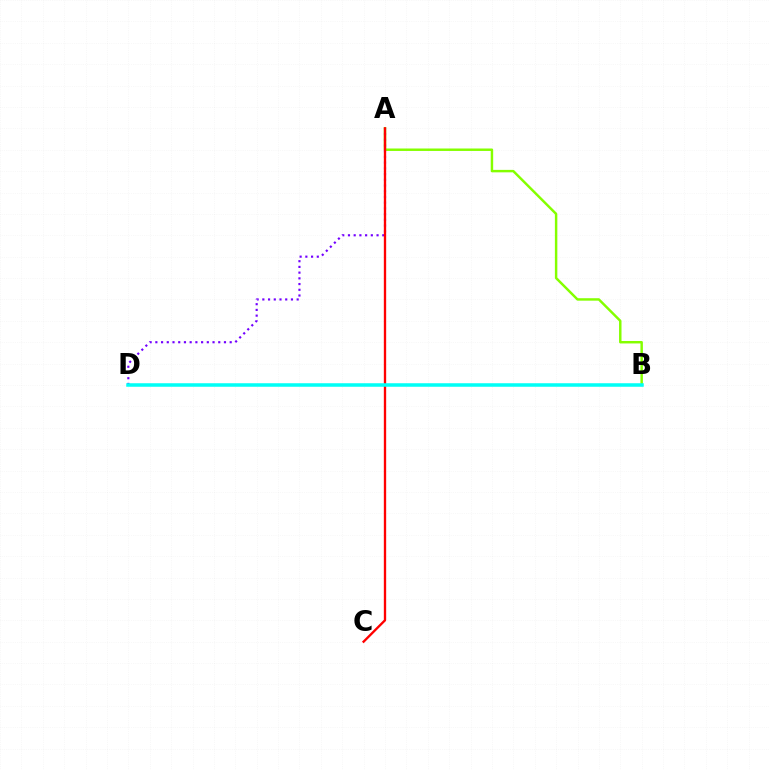{('A', 'B'): [{'color': '#84ff00', 'line_style': 'solid', 'thickness': 1.77}], ('A', 'D'): [{'color': '#7200ff', 'line_style': 'dotted', 'thickness': 1.55}], ('A', 'C'): [{'color': '#ff0000', 'line_style': 'solid', 'thickness': 1.68}], ('B', 'D'): [{'color': '#00fff6', 'line_style': 'solid', 'thickness': 2.54}]}